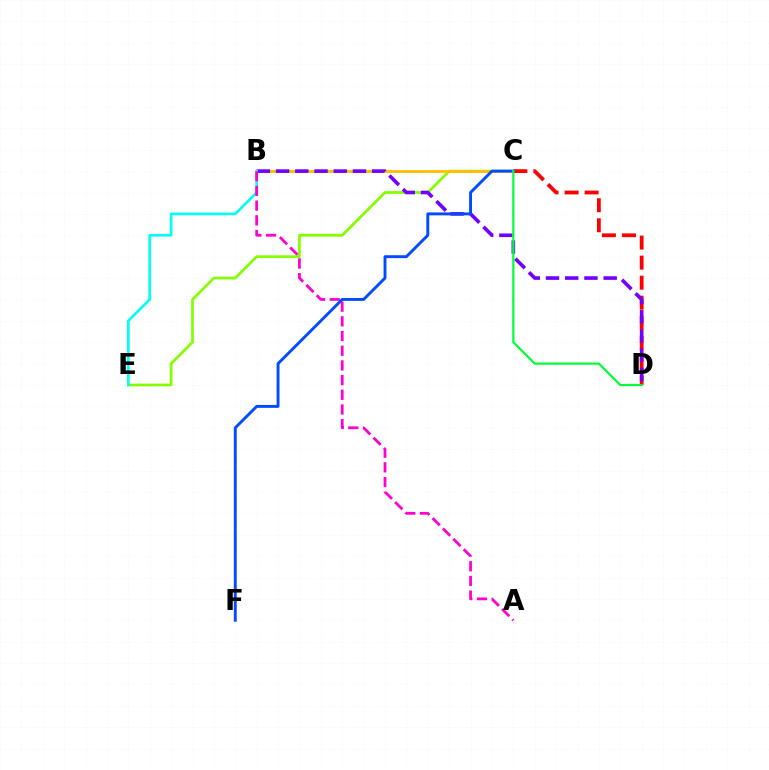{('C', 'E'): [{'color': '#84ff00', 'line_style': 'solid', 'thickness': 1.97}], ('B', 'C'): [{'color': '#ffbd00', 'line_style': 'solid', 'thickness': 2.04}], ('C', 'D'): [{'color': '#ff0000', 'line_style': 'dashed', 'thickness': 2.72}, {'color': '#00ff39', 'line_style': 'solid', 'thickness': 1.59}], ('B', 'D'): [{'color': '#7200ff', 'line_style': 'dashed', 'thickness': 2.61}], ('B', 'E'): [{'color': '#00fff6', 'line_style': 'solid', 'thickness': 1.92}], ('A', 'B'): [{'color': '#ff00cf', 'line_style': 'dashed', 'thickness': 2.0}], ('C', 'F'): [{'color': '#004bff', 'line_style': 'solid', 'thickness': 2.09}]}